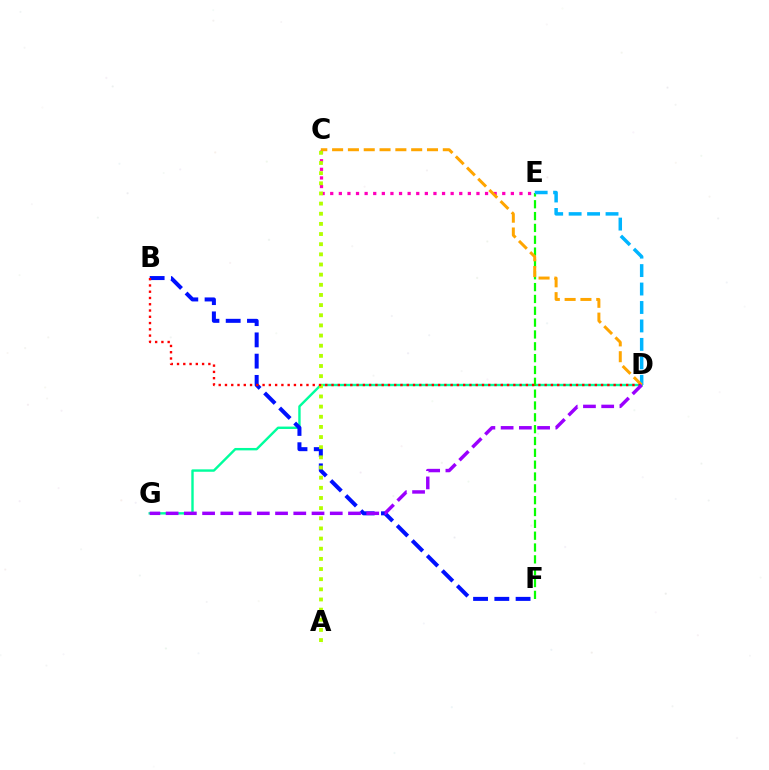{('D', 'G'): [{'color': '#00ff9d', 'line_style': 'solid', 'thickness': 1.73}, {'color': '#9b00ff', 'line_style': 'dashed', 'thickness': 2.48}], ('C', 'E'): [{'color': '#ff00bd', 'line_style': 'dotted', 'thickness': 2.34}], ('E', 'F'): [{'color': '#08ff00', 'line_style': 'dashed', 'thickness': 1.61}], ('D', 'E'): [{'color': '#00b5ff', 'line_style': 'dashed', 'thickness': 2.51}], ('B', 'F'): [{'color': '#0010ff', 'line_style': 'dashed', 'thickness': 2.89}], ('C', 'D'): [{'color': '#ffa500', 'line_style': 'dashed', 'thickness': 2.15}], ('A', 'C'): [{'color': '#b3ff00', 'line_style': 'dotted', 'thickness': 2.76}], ('B', 'D'): [{'color': '#ff0000', 'line_style': 'dotted', 'thickness': 1.7}]}